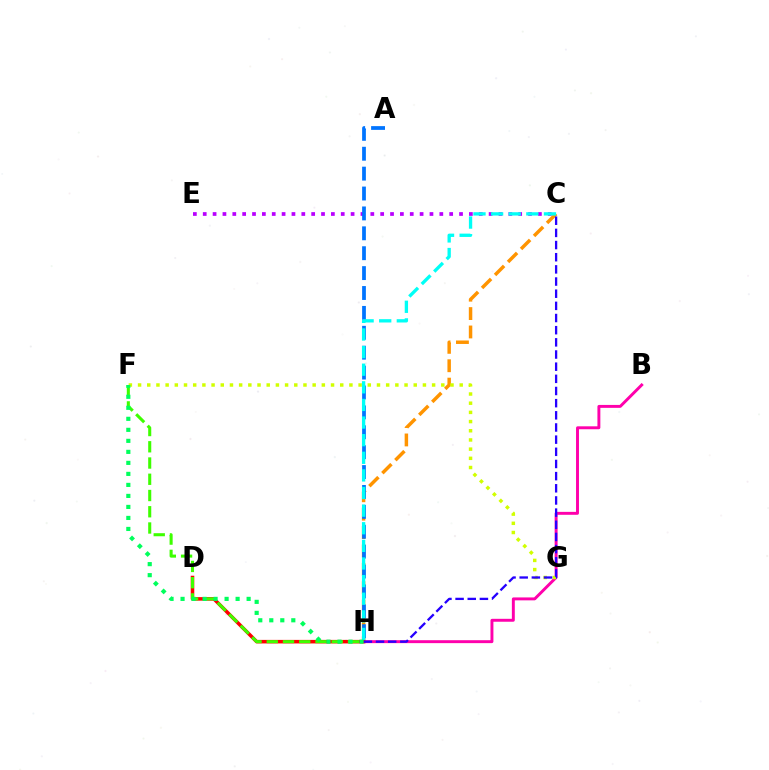{('B', 'H'): [{'color': '#ff00ac', 'line_style': 'solid', 'thickness': 2.11}], ('C', 'E'): [{'color': '#b900ff', 'line_style': 'dotted', 'thickness': 2.68}], ('C', 'H'): [{'color': '#ff9400', 'line_style': 'dashed', 'thickness': 2.5}, {'color': '#00fff6', 'line_style': 'dashed', 'thickness': 2.39}, {'color': '#2500ff', 'line_style': 'dashed', 'thickness': 1.65}], ('D', 'H'): [{'color': '#ff0000', 'line_style': 'solid', 'thickness': 2.55}], ('A', 'H'): [{'color': '#0074ff', 'line_style': 'dashed', 'thickness': 2.7}], ('F', 'G'): [{'color': '#d1ff00', 'line_style': 'dotted', 'thickness': 2.5}], ('F', 'H'): [{'color': '#3dff00', 'line_style': 'dashed', 'thickness': 2.21}, {'color': '#00ff5c', 'line_style': 'dotted', 'thickness': 2.99}]}